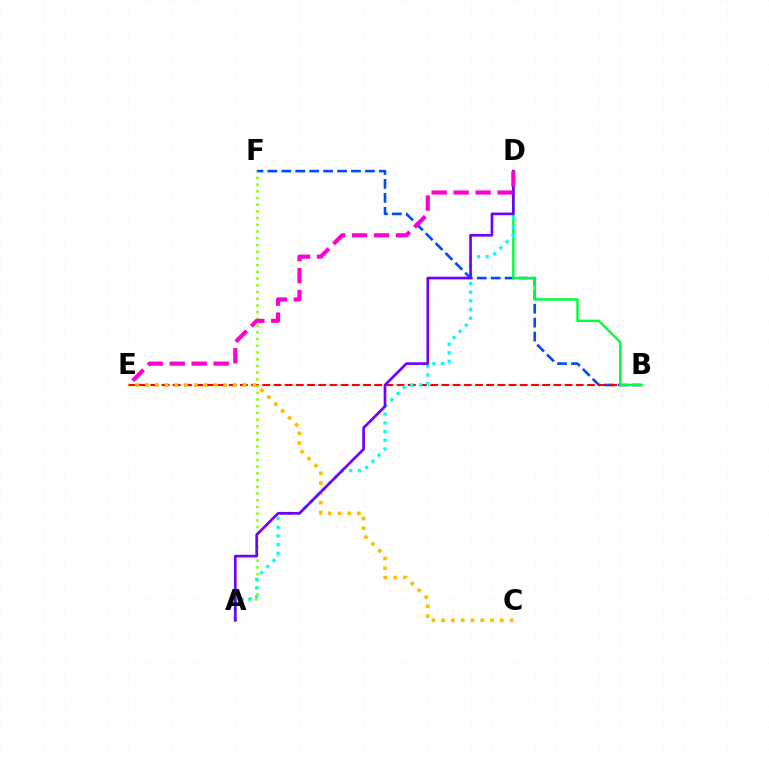{('B', 'F'): [{'color': '#004bff', 'line_style': 'dashed', 'thickness': 1.89}], ('B', 'E'): [{'color': '#ff0000', 'line_style': 'dashed', 'thickness': 1.52}], ('C', 'E'): [{'color': '#ffbd00', 'line_style': 'dotted', 'thickness': 2.65}], ('B', 'D'): [{'color': '#00ff39', 'line_style': 'solid', 'thickness': 1.75}], ('A', 'F'): [{'color': '#84ff00', 'line_style': 'dotted', 'thickness': 1.82}], ('A', 'D'): [{'color': '#00fff6', 'line_style': 'dotted', 'thickness': 2.36}, {'color': '#7200ff', 'line_style': 'solid', 'thickness': 1.93}], ('D', 'E'): [{'color': '#ff00cf', 'line_style': 'dashed', 'thickness': 2.98}]}